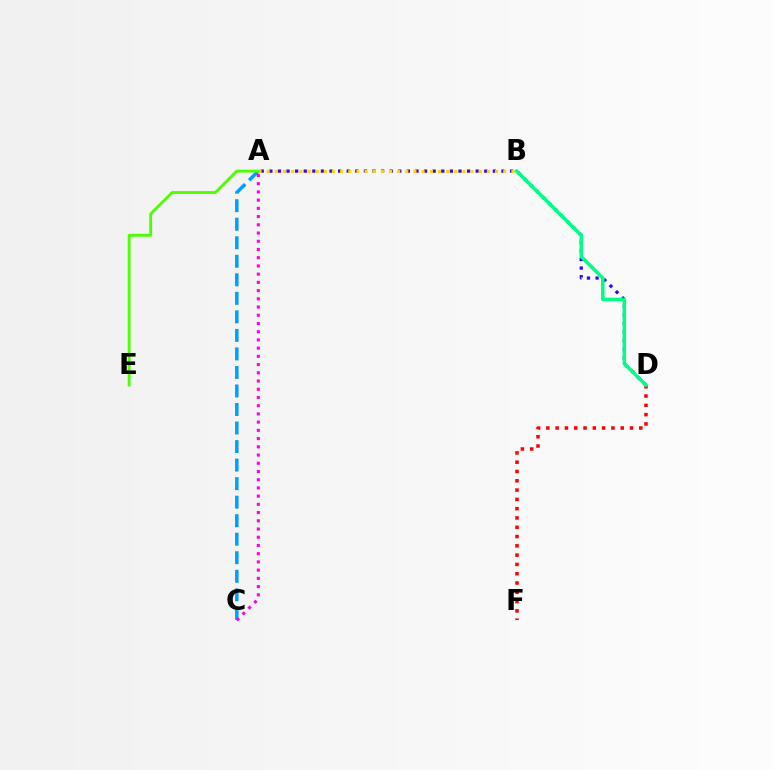{('A', 'C'): [{'color': '#009eff', 'line_style': 'dashed', 'thickness': 2.52}, {'color': '#ff00ed', 'line_style': 'dotted', 'thickness': 2.23}], ('D', 'F'): [{'color': '#ff0000', 'line_style': 'dotted', 'thickness': 2.52}], ('A', 'D'): [{'color': '#3700ff', 'line_style': 'dotted', 'thickness': 2.34}], ('A', 'B'): [{'color': '#ffd500', 'line_style': 'dotted', 'thickness': 2.22}], ('B', 'D'): [{'color': '#00ff86', 'line_style': 'solid', 'thickness': 2.54}], ('A', 'E'): [{'color': '#4fff00', 'line_style': 'solid', 'thickness': 2.07}]}